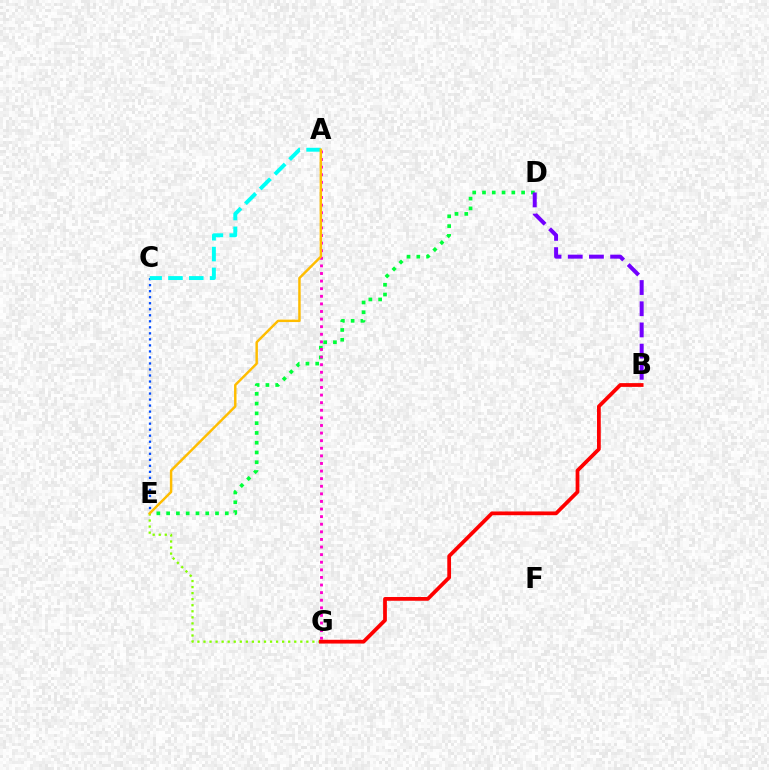{('C', 'E'): [{'color': '#004bff', 'line_style': 'dotted', 'thickness': 1.64}], ('D', 'E'): [{'color': '#00ff39', 'line_style': 'dotted', 'thickness': 2.66}], ('A', 'G'): [{'color': '#ff00cf', 'line_style': 'dotted', 'thickness': 2.06}], ('E', 'G'): [{'color': '#84ff00', 'line_style': 'dotted', 'thickness': 1.64}], ('A', 'C'): [{'color': '#00fff6', 'line_style': 'dashed', 'thickness': 2.83}], ('B', 'G'): [{'color': '#ff0000', 'line_style': 'solid', 'thickness': 2.7}], ('A', 'E'): [{'color': '#ffbd00', 'line_style': 'solid', 'thickness': 1.76}], ('B', 'D'): [{'color': '#7200ff', 'line_style': 'dashed', 'thickness': 2.88}]}